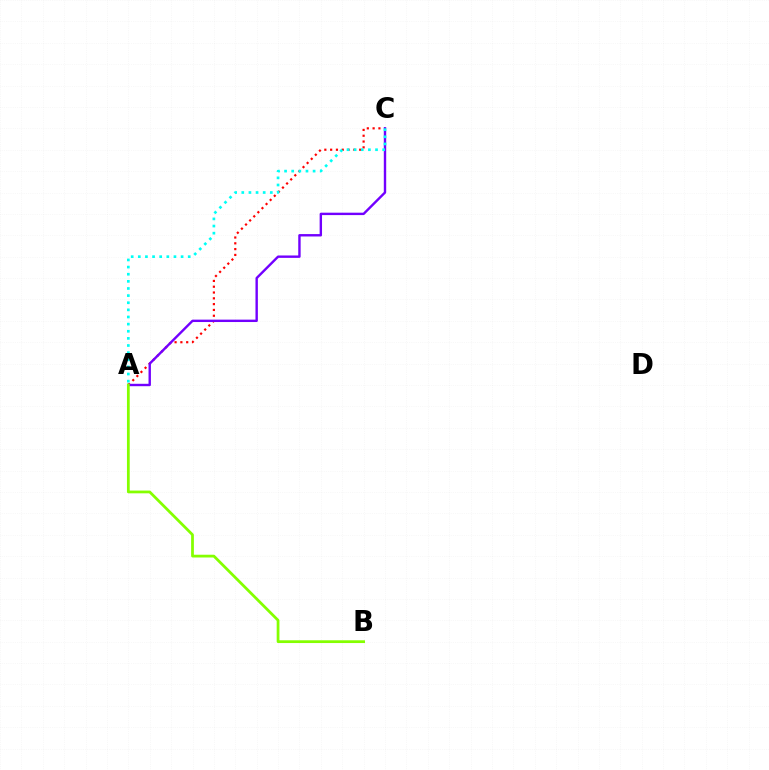{('A', 'C'): [{'color': '#ff0000', 'line_style': 'dotted', 'thickness': 1.58}, {'color': '#7200ff', 'line_style': 'solid', 'thickness': 1.73}, {'color': '#00fff6', 'line_style': 'dotted', 'thickness': 1.94}], ('A', 'B'): [{'color': '#84ff00', 'line_style': 'solid', 'thickness': 1.99}]}